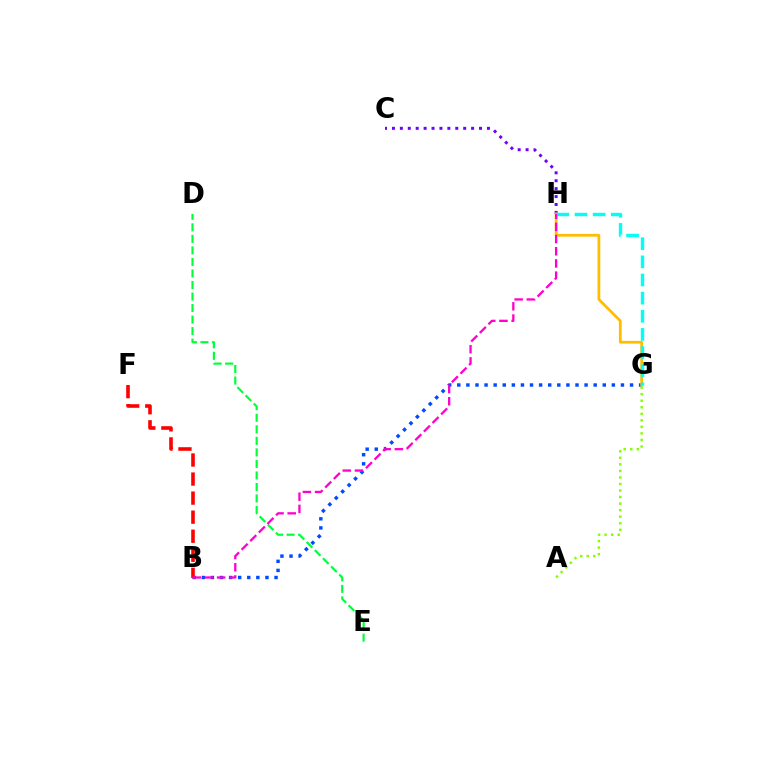{('C', 'H'): [{'color': '#7200ff', 'line_style': 'dotted', 'thickness': 2.15}], ('B', 'G'): [{'color': '#004bff', 'line_style': 'dotted', 'thickness': 2.47}], ('G', 'H'): [{'color': '#ffbd00', 'line_style': 'solid', 'thickness': 1.99}, {'color': '#00fff6', 'line_style': 'dashed', 'thickness': 2.46}], ('B', 'F'): [{'color': '#ff0000', 'line_style': 'dashed', 'thickness': 2.59}], ('A', 'G'): [{'color': '#84ff00', 'line_style': 'dotted', 'thickness': 1.78}], ('D', 'E'): [{'color': '#00ff39', 'line_style': 'dashed', 'thickness': 1.57}], ('B', 'H'): [{'color': '#ff00cf', 'line_style': 'dashed', 'thickness': 1.66}]}